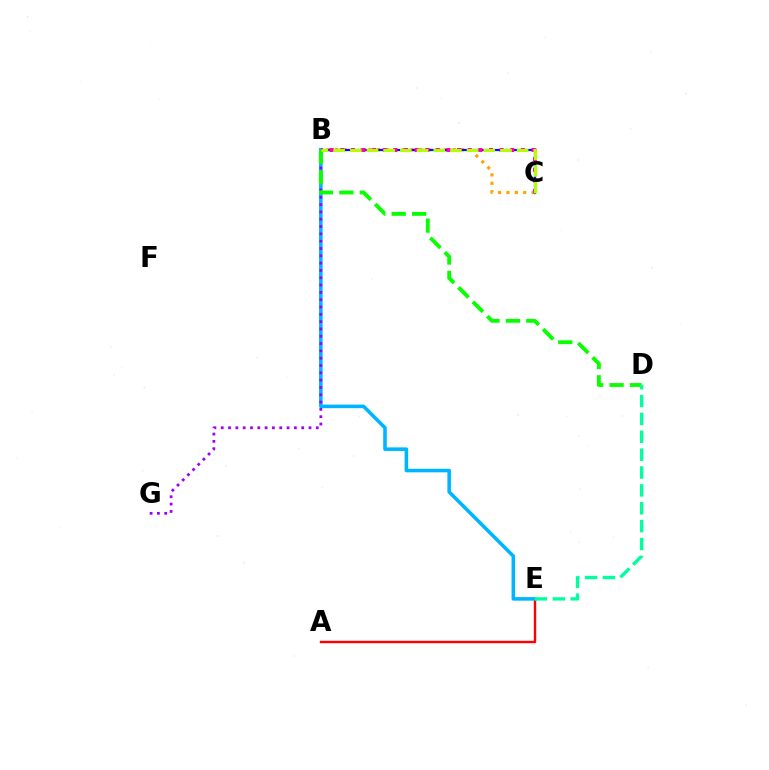{('B', 'C'): [{'color': '#ffa500', 'line_style': 'dotted', 'thickness': 2.28}, {'color': '#0010ff', 'line_style': 'solid', 'thickness': 1.59}, {'color': '#ff00bd', 'line_style': 'dotted', 'thickness': 2.89}, {'color': '#b3ff00', 'line_style': 'dashed', 'thickness': 2.27}], ('A', 'E'): [{'color': '#ff0000', 'line_style': 'solid', 'thickness': 1.74}], ('B', 'E'): [{'color': '#00b5ff', 'line_style': 'solid', 'thickness': 2.57}], ('B', 'G'): [{'color': '#9b00ff', 'line_style': 'dotted', 'thickness': 1.99}], ('B', 'D'): [{'color': '#08ff00', 'line_style': 'dashed', 'thickness': 2.77}], ('D', 'E'): [{'color': '#00ff9d', 'line_style': 'dashed', 'thickness': 2.43}]}